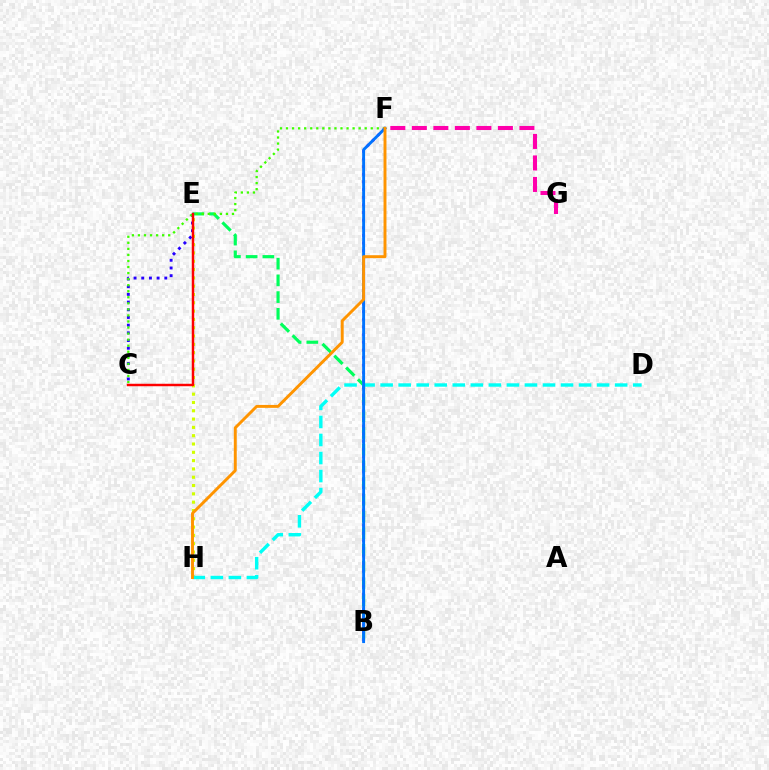{('B', 'E'): [{'color': '#00ff5c', 'line_style': 'dashed', 'thickness': 2.27}], ('E', 'H'): [{'color': '#d1ff00', 'line_style': 'dotted', 'thickness': 2.26}], ('C', 'E'): [{'color': '#2500ff', 'line_style': 'dotted', 'thickness': 2.09}, {'color': '#ff0000', 'line_style': 'solid', 'thickness': 1.77}], ('C', 'F'): [{'color': '#3dff00', 'line_style': 'dotted', 'thickness': 1.64}], ('B', 'F'): [{'color': '#b900ff', 'line_style': 'dotted', 'thickness': 2.07}, {'color': '#0074ff', 'line_style': 'solid', 'thickness': 2.09}], ('D', 'H'): [{'color': '#00fff6', 'line_style': 'dashed', 'thickness': 2.45}], ('F', 'G'): [{'color': '#ff00ac', 'line_style': 'dashed', 'thickness': 2.92}], ('F', 'H'): [{'color': '#ff9400', 'line_style': 'solid', 'thickness': 2.11}]}